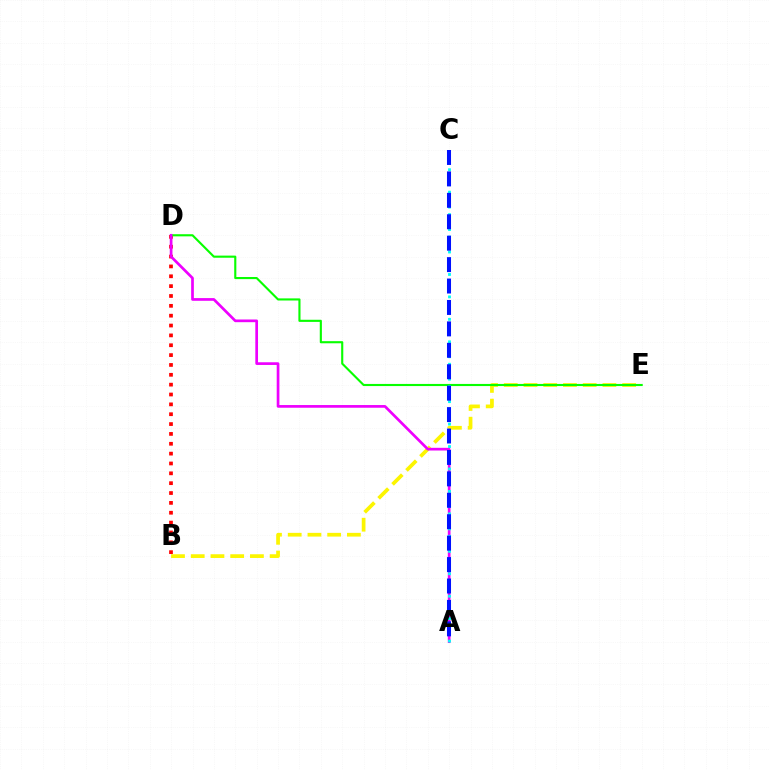{('B', 'D'): [{'color': '#ff0000', 'line_style': 'dotted', 'thickness': 2.68}], ('B', 'E'): [{'color': '#fcf500', 'line_style': 'dashed', 'thickness': 2.68}], ('D', 'E'): [{'color': '#08ff00', 'line_style': 'solid', 'thickness': 1.53}], ('A', 'D'): [{'color': '#ee00ff', 'line_style': 'solid', 'thickness': 1.95}], ('A', 'C'): [{'color': '#00fff6', 'line_style': 'dotted', 'thickness': 2.03}, {'color': '#0010ff', 'line_style': 'dashed', 'thickness': 2.91}]}